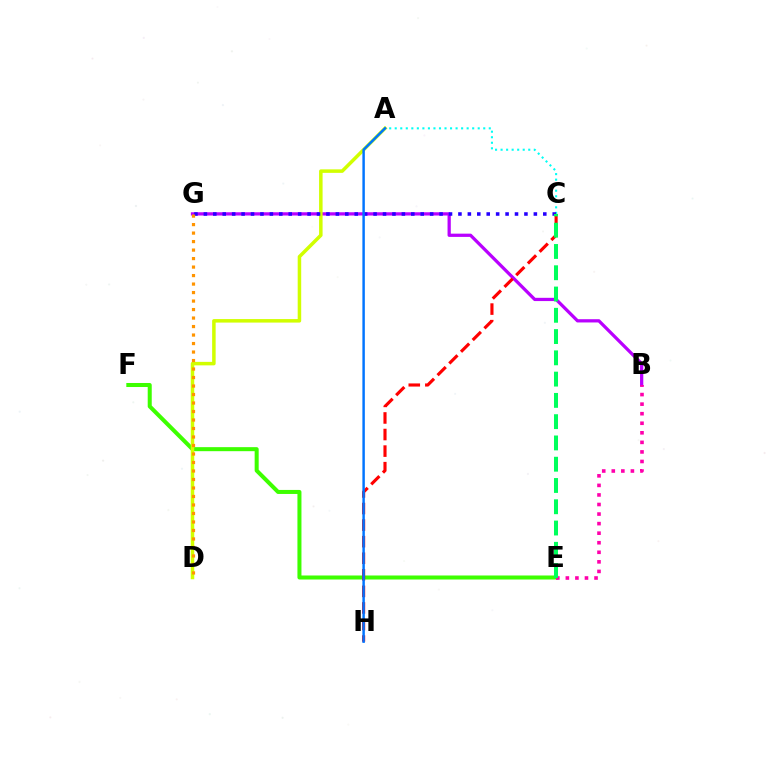{('E', 'F'): [{'color': '#3dff00', 'line_style': 'solid', 'thickness': 2.9}], ('B', 'G'): [{'color': '#b900ff', 'line_style': 'solid', 'thickness': 2.34}], ('A', 'D'): [{'color': '#d1ff00', 'line_style': 'solid', 'thickness': 2.52}], ('B', 'E'): [{'color': '#ff00ac', 'line_style': 'dotted', 'thickness': 2.6}], ('A', 'C'): [{'color': '#00fff6', 'line_style': 'dotted', 'thickness': 1.5}], ('C', 'G'): [{'color': '#2500ff', 'line_style': 'dotted', 'thickness': 2.56}], ('C', 'H'): [{'color': '#ff0000', 'line_style': 'dashed', 'thickness': 2.25}], ('D', 'G'): [{'color': '#ff9400', 'line_style': 'dotted', 'thickness': 2.31}], ('A', 'H'): [{'color': '#0074ff', 'line_style': 'solid', 'thickness': 1.77}], ('C', 'E'): [{'color': '#00ff5c', 'line_style': 'dashed', 'thickness': 2.89}]}